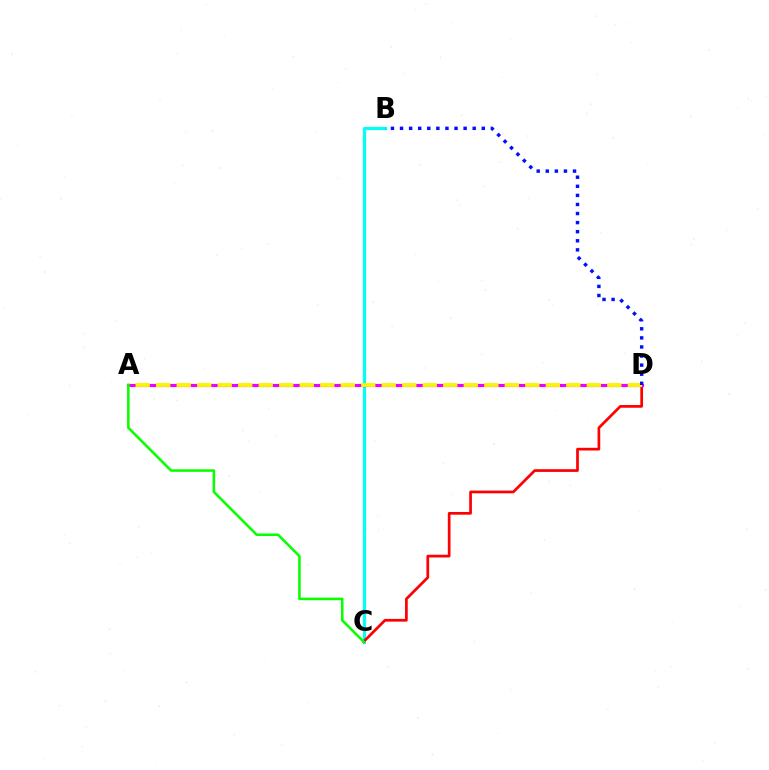{('B', 'C'): [{'color': '#00fff6', 'line_style': 'solid', 'thickness': 2.3}], ('C', 'D'): [{'color': '#ff0000', 'line_style': 'solid', 'thickness': 1.95}], ('A', 'D'): [{'color': '#ee00ff', 'line_style': 'solid', 'thickness': 2.27}, {'color': '#fcf500', 'line_style': 'dashed', 'thickness': 2.79}], ('A', 'C'): [{'color': '#08ff00', 'line_style': 'solid', 'thickness': 1.84}], ('B', 'D'): [{'color': '#0010ff', 'line_style': 'dotted', 'thickness': 2.47}]}